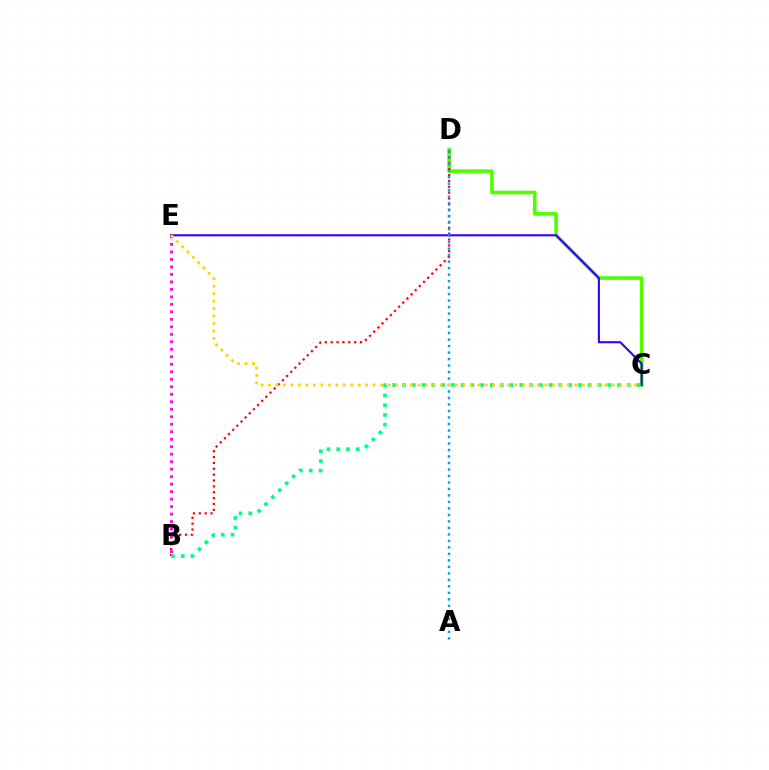{('C', 'D'): [{'color': '#4fff00', 'line_style': 'solid', 'thickness': 2.59}], ('B', 'D'): [{'color': '#ff0000', 'line_style': 'dotted', 'thickness': 1.59}], ('C', 'E'): [{'color': '#3700ff', 'line_style': 'solid', 'thickness': 1.52}, {'color': '#ffd500', 'line_style': 'dotted', 'thickness': 2.03}], ('B', 'C'): [{'color': '#00ff86', 'line_style': 'dotted', 'thickness': 2.66}], ('B', 'E'): [{'color': '#ff00ed', 'line_style': 'dotted', 'thickness': 2.04}], ('A', 'D'): [{'color': '#009eff', 'line_style': 'dotted', 'thickness': 1.76}]}